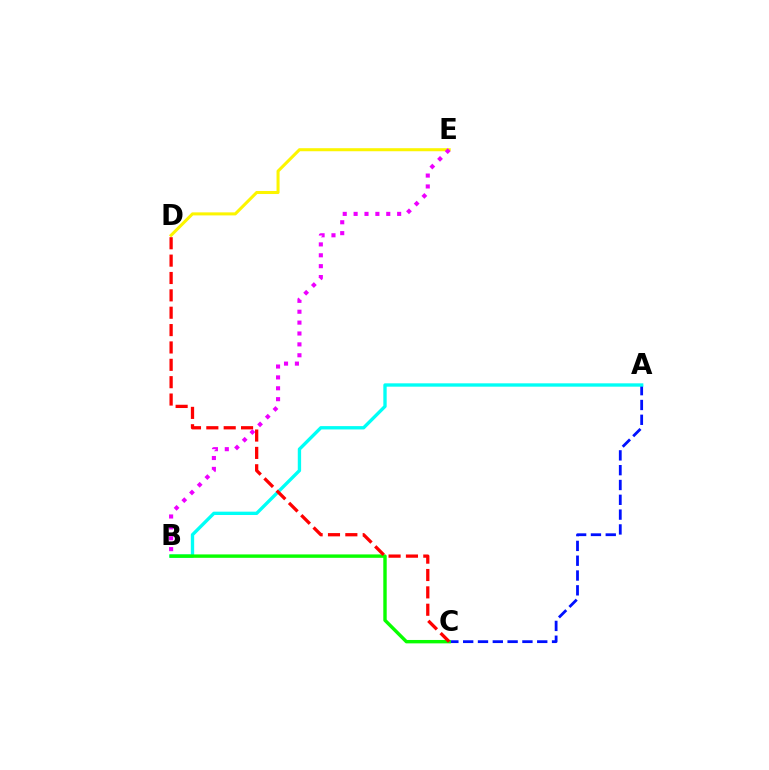{('D', 'E'): [{'color': '#fcf500', 'line_style': 'solid', 'thickness': 2.19}], ('A', 'C'): [{'color': '#0010ff', 'line_style': 'dashed', 'thickness': 2.01}], ('A', 'B'): [{'color': '#00fff6', 'line_style': 'solid', 'thickness': 2.41}], ('B', 'C'): [{'color': '#08ff00', 'line_style': 'solid', 'thickness': 2.45}], ('C', 'D'): [{'color': '#ff0000', 'line_style': 'dashed', 'thickness': 2.36}], ('B', 'E'): [{'color': '#ee00ff', 'line_style': 'dotted', 'thickness': 2.96}]}